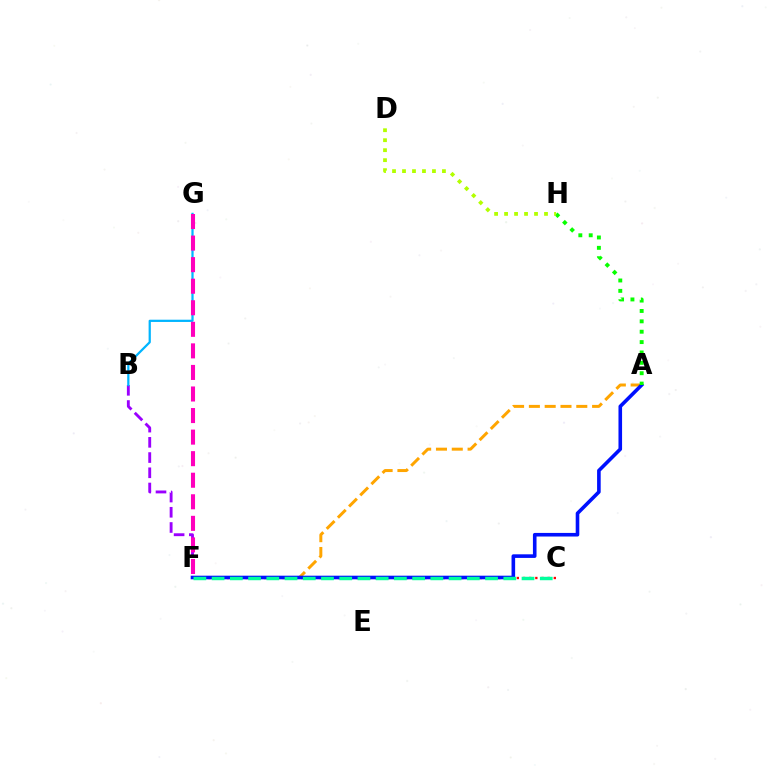{('B', 'F'): [{'color': '#9b00ff', 'line_style': 'dashed', 'thickness': 2.07}], ('B', 'G'): [{'color': '#00b5ff', 'line_style': 'solid', 'thickness': 1.61}], ('C', 'F'): [{'color': '#ff0000', 'line_style': 'dotted', 'thickness': 1.68}, {'color': '#00ff9d', 'line_style': 'dashed', 'thickness': 2.48}], ('A', 'F'): [{'color': '#ffa500', 'line_style': 'dashed', 'thickness': 2.15}, {'color': '#0010ff', 'line_style': 'solid', 'thickness': 2.59}], ('F', 'G'): [{'color': '#ff00bd', 'line_style': 'dashed', 'thickness': 2.93}], ('A', 'H'): [{'color': '#08ff00', 'line_style': 'dotted', 'thickness': 2.82}], ('D', 'H'): [{'color': '#b3ff00', 'line_style': 'dotted', 'thickness': 2.71}]}